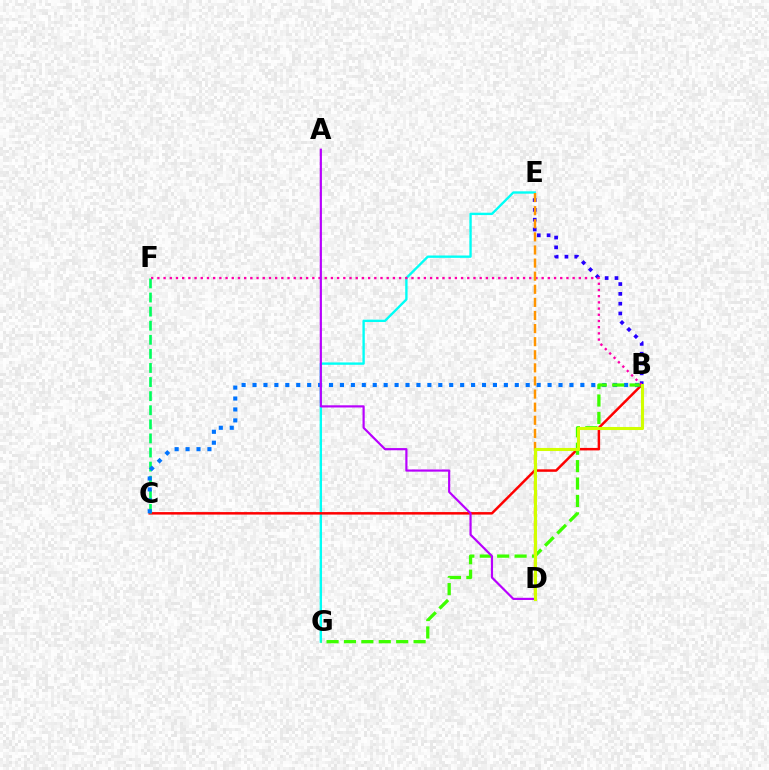{('E', 'G'): [{'color': '#00fff6', 'line_style': 'solid', 'thickness': 1.7}], ('B', 'C'): [{'color': '#ff0000', 'line_style': 'solid', 'thickness': 1.79}, {'color': '#0074ff', 'line_style': 'dotted', 'thickness': 2.97}], ('B', 'E'): [{'color': '#2500ff', 'line_style': 'dotted', 'thickness': 2.67}], ('C', 'F'): [{'color': '#00ff5c', 'line_style': 'dashed', 'thickness': 1.91}], ('B', 'G'): [{'color': '#3dff00', 'line_style': 'dashed', 'thickness': 2.36}], ('B', 'F'): [{'color': '#ff00ac', 'line_style': 'dotted', 'thickness': 1.68}], ('A', 'D'): [{'color': '#b900ff', 'line_style': 'solid', 'thickness': 1.57}], ('D', 'E'): [{'color': '#ff9400', 'line_style': 'dashed', 'thickness': 1.78}], ('B', 'D'): [{'color': '#d1ff00', 'line_style': 'solid', 'thickness': 2.21}]}